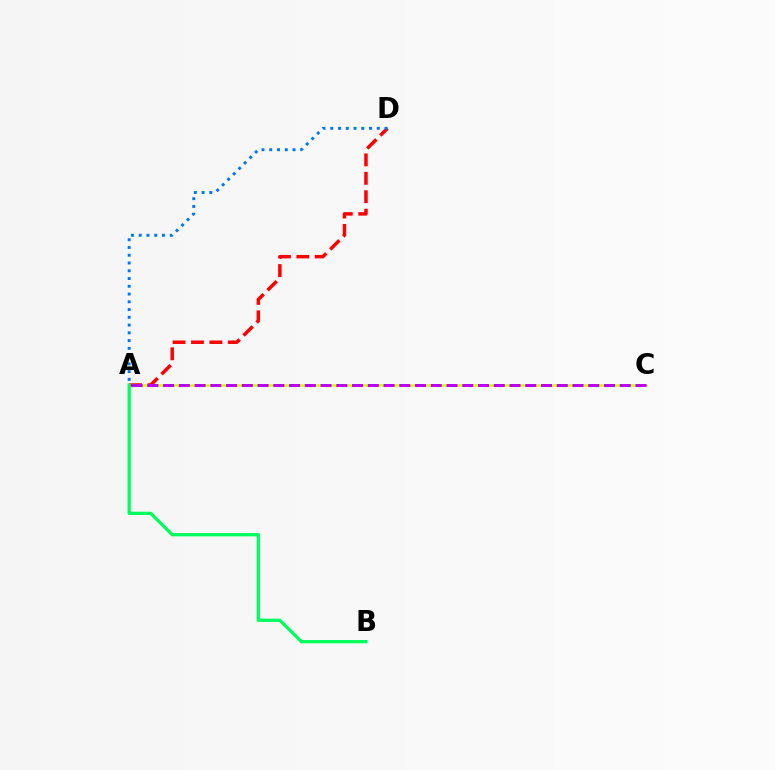{('A', 'C'): [{'color': '#d1ff00', 'line_style': 'solid', 'thickness': 1.85}, {'color': '#b900ff', 'line_style': 'dashed', 'thickness': 2.14}], ('A', 'D'): [{'color': '#ff0000', 'line_style': 'dashed', 'thickness': 2.5}, {'color': '#0074ff', 'line_style': 'dotted', 'thickness': 2.11}], ('A', 'B'): [{'color': '#00ff5c', 'line_style': 'solid', 'thickness': 2.35}]}